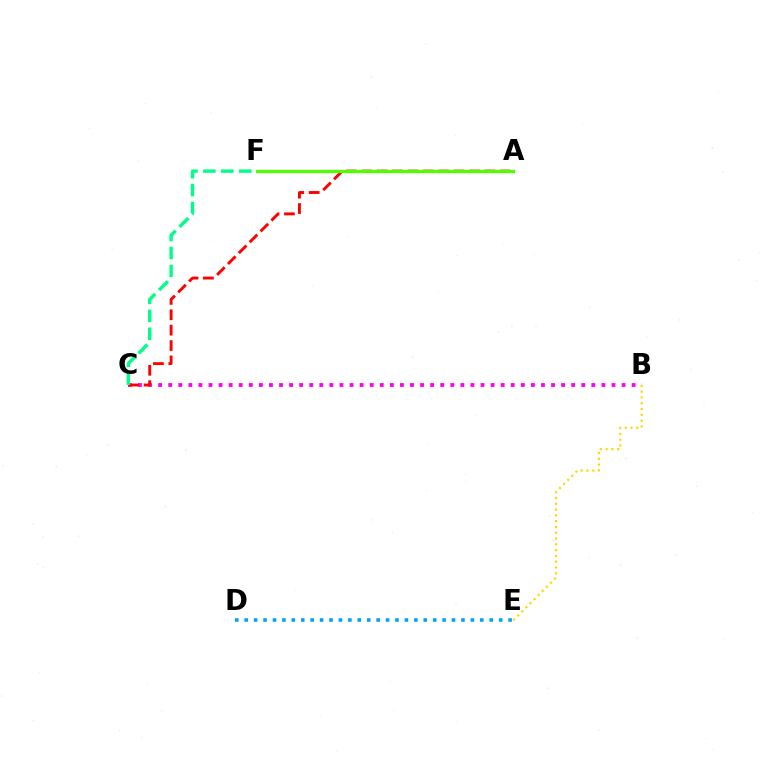{('B', 'C'): [{'color': '#ff00ed', 'line_style': 'dotted', 'thickness': 2.74}], ('B', 'E'): [{'color': '#ffd500', 'line_style': 'dotted', 'thickness': 1.57}], ('A', 'F'): [{'color': '#3700ff', 'line_style': 'dotted', 'thickness': 2.01}, {'color': '#4fff00', 'line_style': 'solid', 'thickness': 2.36}], ('A', 'C'): [{'color': '#ff0000', 'line_style': 'dashed', 'thickness': 2.09}], ('D', 'E'): [{'color': '#009eff', 'line_style': 'dotted', 'thickness': 2.56}], ('C', 'F'): [{'color': '#00ff86', 'line_style': 'dashed', 'thickness': 2.44}]}